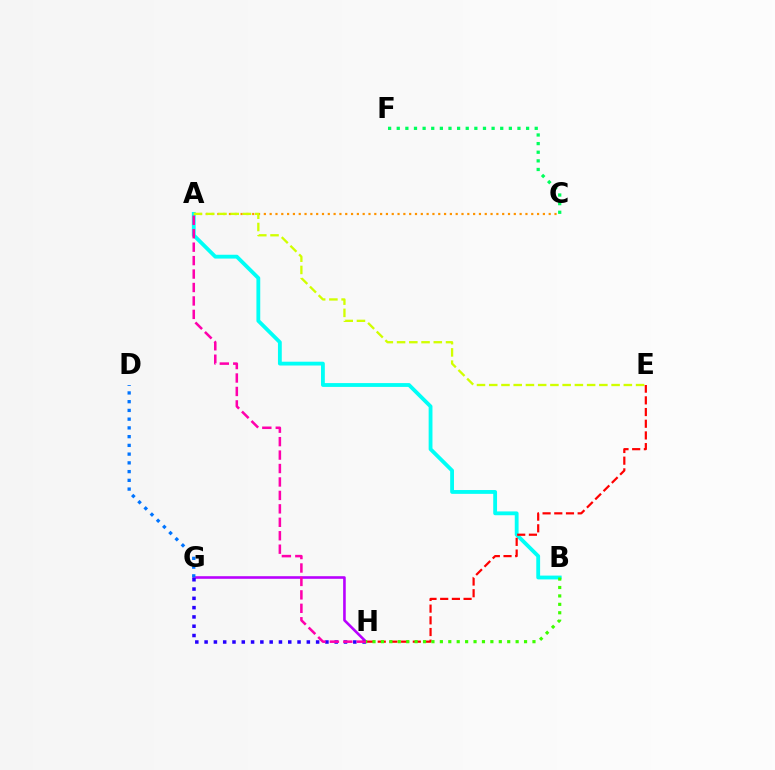{('C', 'F'): [{'color': '#00ff5c', 'line_style': 'dotted', 'thickness': 2.34}], ('G', 'H'): [{'color': '#b900ff', 'line_style': 'solid', 'thickness': 1.88}, {'color': '#2500ff', 'line_style': 'dotted', 'thickness': 2.53}], ('A', 'B'): [{'color': '#00fff6', 'line_style': 'solid', 'thickness': 2.75}], ('A', 'C'): [{'color': '#ff9400', 'line_style': 'dotted', 'thickness': 1.58}], ('A', 'H'): [{'color': '#ff00ac', 'line_style': 'dashed', 'thickness': 1.83}], ('D', 'G'): [{'color': '#0074ff', 'line_style': 'dotted', 'thickness': 2.37}], ('A', 'E'): [{'color': '#d1ff00', 'line_style': 'dashed', 'thickness': 1.66}], ('E', 'H'): [{'color': '#ff0000', 'line_style': 'dashed', 'thickness': 1.59}], ('B', 'H'): [{'color': '#3dff00', 'line_style': 'dotted', 'thickness': 2.29}]}